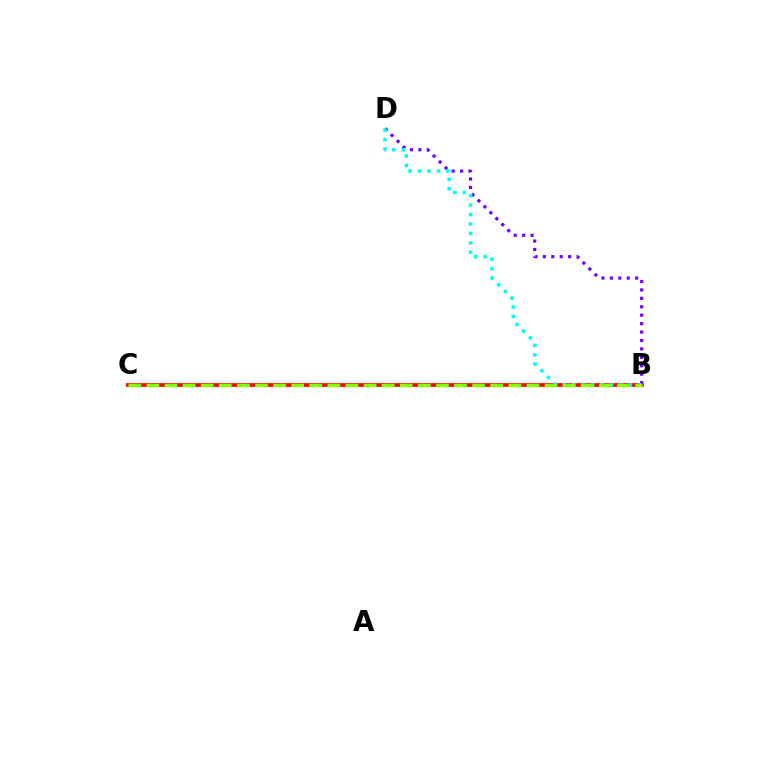{('B', 'C'): [{'color': '#ff0000', 'line_style': 'solid', 'thickness': 2.67}, {'color': '#84ff00', 'line_style': 'dashed', 'thickness': 2.46}], ('B', 'D'): [{'color': '#7200ff', 'line_style': 'dotted', 'thickness': 2.29}, {'color': '#00fff6', 'line_style': 'dotted', 'thickness': 2.57}]}